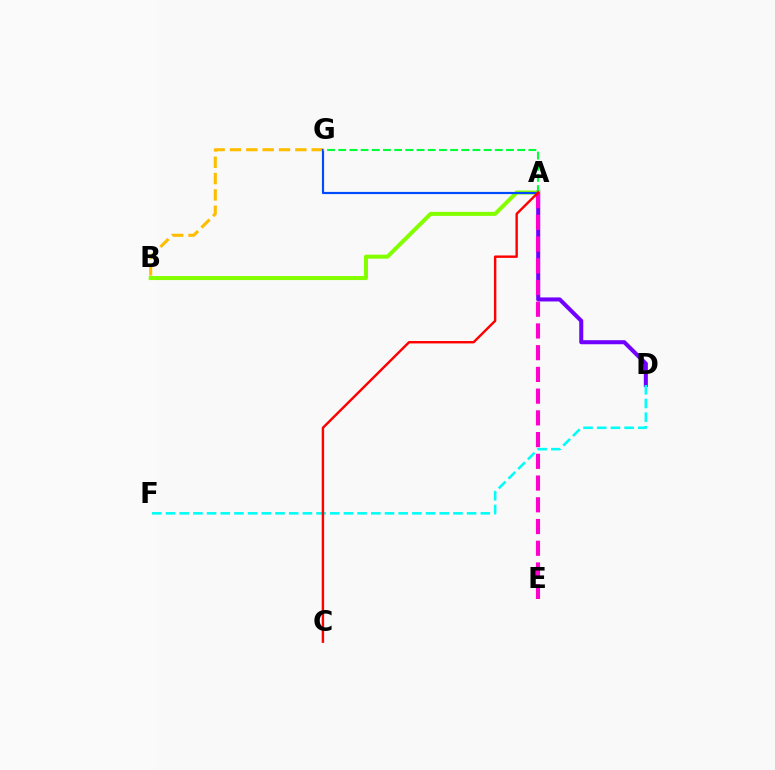{('A', 'D'): [{'color': '#7200ff', 'line_style': 'solid', 'thickness': 2.91}], ('A', 'B'): [{'color': '#84ff00', 'line_style': 'solid', 'thickness': 2.89}], ('B', 'G'): [{'color': '#ffbd00', 'line_style': 'dashed', 'thickness': 2.22}], ('D', 'F'): [{'color': '#00fff6', 'line_style': 'dashed', 'thickness': 1.86}], ('A', 'G'): [{'color': '#004bff', 'line_style': 'solid', 'thickness': 1.57}, {'color': '#00ff39', 'line_style': 'dashed', 'thickness': 1.52}], ('A', 'E'): [{'color': '#ff00cf', 'line_style': 'dashed', 'thickness': 2.95}], ('A', 'C'): [{'color': '#ff0000', 'line_style': 'solid', 'thickness': 1.74}]}